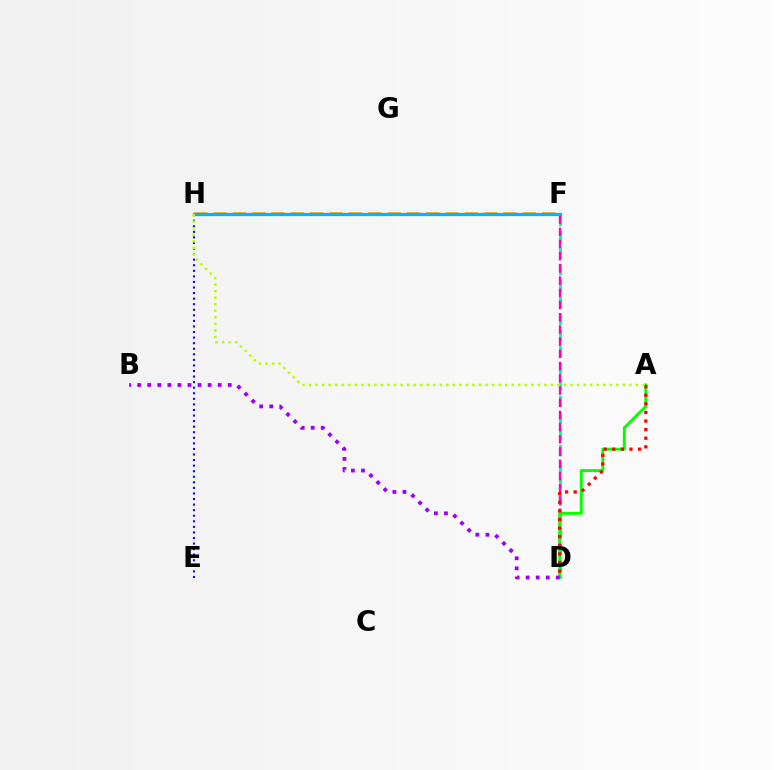{('D', 'F'): [{'color': '#00ff9d', 'line_style': 'dashed', 'thickness': 2.24}, {'color': '#ff00bd', 'line_style': 'dashed', 'thickness': 1.66}], ('E', 'H'): [{'color': '#0010ff', 'line_style': 'dotted', 'thickness': 1.51}], ('A', 'D'): [{'color': '#08ff00', 'line_style': 'solid', 'thickness': 2.12}, {'color': '#ff0000', 'line_style': 'dotted', 'thickness': 2.34}], ('B', 'D'): [{'color': '#9b00ff', 'line_style': 'dotted', 'thickness': 2.73}], ('F', 'H'): [{'color': '#ffa500', 'line_style': 'dashed', 'thickness': 2.63}, {'color': '#00b5ff', 'line_style': 'solid', 'thickness': 2.33}], ('A', 'H'): [{'color': '#b3ff00', 'line_style': 'dotted', 'thickness': 1.78}]}